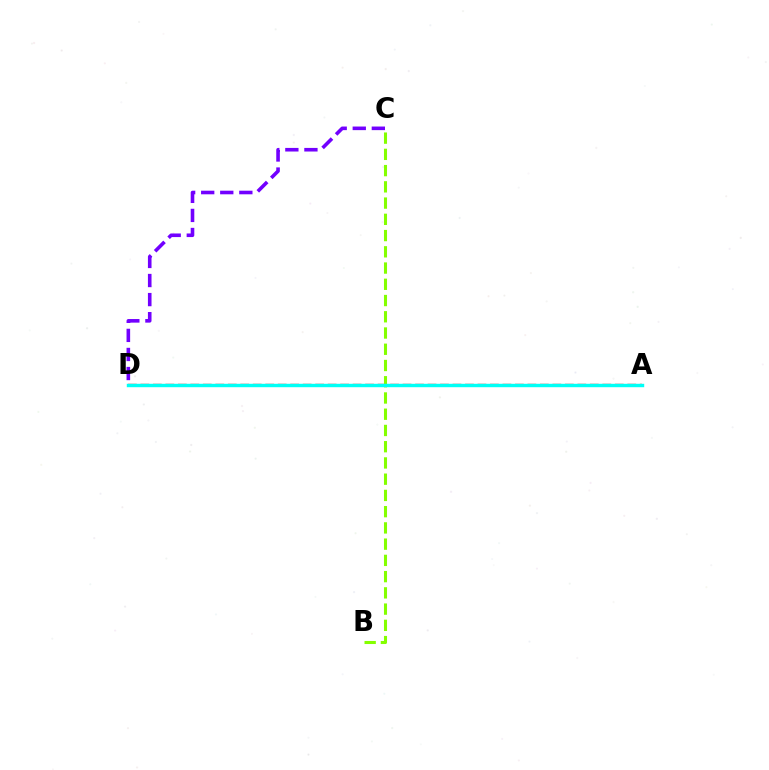{('A', 'D'): [{'color': '#ff0000', 'line_style': 'dashed', 'thickness': 1.7}, {'color': '#00fff6', 'line_style': 'solid', 'thickness': 2.46}], ('C', 'D'): [{'color': '#7200ff', 'line_style': 'dashed', 'thickness': 2.59}], ('B', 'C'): [{'color': '#84ff00', 'line_style': 'dashed', 'thickness': 2.21}]}